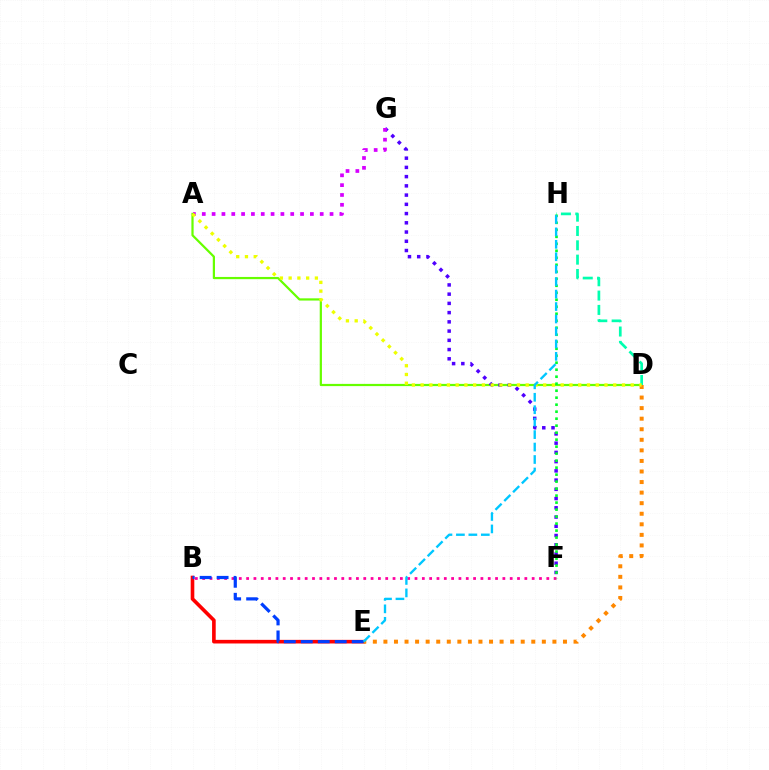{('B', 'F'): [{'color': '#ff00a0', 'line_style': 'dotted', 'thickness': 1.99}], ('A', 'D'): [{'color': '#66ff00', 'line_style': 'solid', 'thickness': 1.6}, {'color': '#eeff00', 'line_style': 'dotted', 'thickness': 2.38}], ('F', 'G'): [{'color': '#4f00ff', 'line_style': 'dotted', 'thickness': 2.51}], ('B', 'E'): [{'color': '#ff0000', 'line_style': 'solid', 'thickness': 2.61}, {'color': '#003fff', 'line_style': 'dashed', 'thickness': 2.31}], ('D', 'E'): [{'color': '#ff8800', 'line_style': 'dotted', 'thickness': 2.87}], ('A', 'G'): [{'color': '#d600ff', 'line_style': 'dotted', 'thickness': 2.67}], ('D', 'H'): [{'color': '#00ffaf', 'line_style': 'dashed', 'thickness': 1.95}], ('F', 'H'): [{'color': '#00ff27', 'line_style': 'dotted', 'thickness': 1.9}], ('E', 'H'): [{'color': '#00c7ff', 'line_style': 'dashed', 'thickness': 1.69}]}